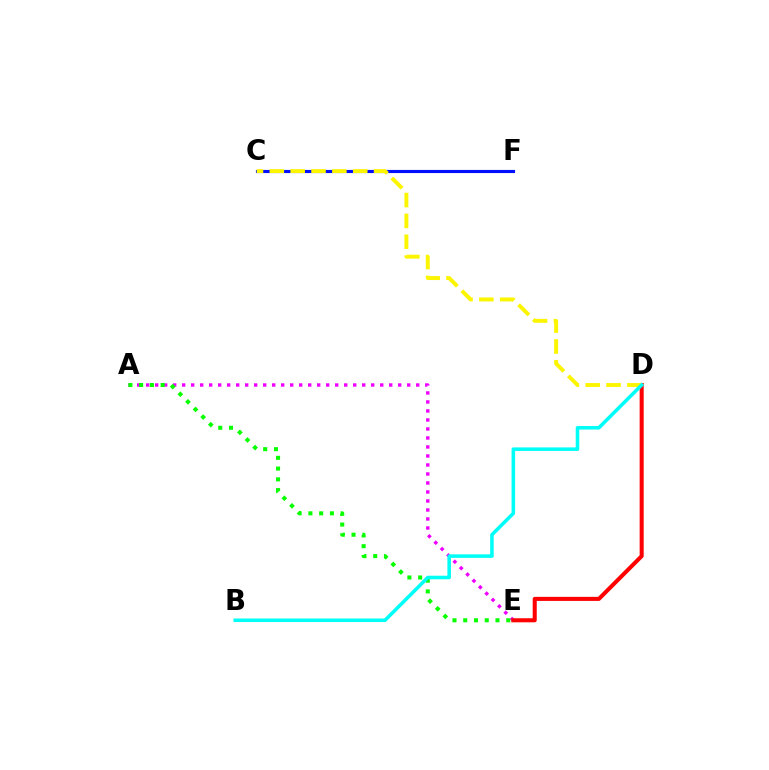{('A', 'E'): [{'color': '#ee00ff', 'line_style': 'dotted', 'thickness': 2.45}, {'color': '#08ff00', 'line_style': 'dotted', 'thickness': 2.92}], ('D', 'E'): [{'color': '#ff0000', 'line_style': 'solid', 'thickness': 2.92}], ('C', 'F'): [{'color': '#0010ff', 'line_style': 'solid', 'thickness': 2.25}], ('C', 'D'): [{'color': '#fcf500', 'line_style': 'dashed', 'thickness': 2.83}], ('B', 'D'): [{'color': '#00fff6', 'line_style': 'solid', 'thickness': 2.55}]}